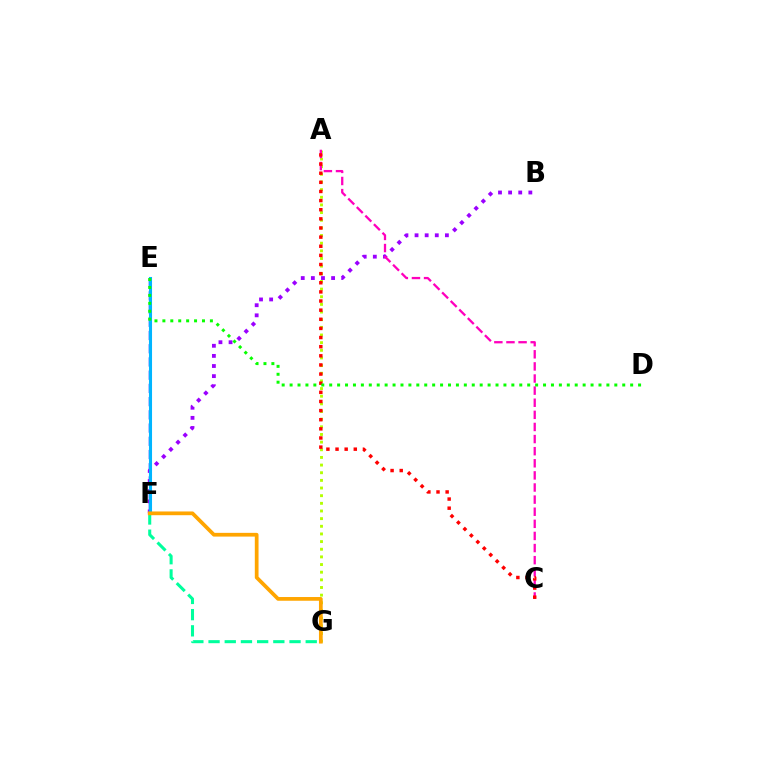{('A', 'G'): [{'color': '#b3ff00', 'line_style': 'dotted', 'thickness': 2.08}], ('E', 'F'): [{'color': '#0010ff', 'line_style': 'dashed', 'thickness': 1.8}, {'color': '#00b5ff', 'line_style': 'solid', 'thickness': 2.22}], ('B', 'F'): [{'color': '#9b00ff', 'line_style': 'dotted', 'thickness': 2.75}], ('F', 'G'): [{'color': '#00ff9d', 'line_style': 'dashed', 'thickness': 2.2}, {'color': '#ffa500', 'line_style': 'solid', 'thickness': 2.69}], ('A', 'C'): [{'color': '#ff00bd', 'line_style': 'dashed', 'thickness': 1.65}, {'color': '#ff0000', 'line_style': 'dotted', 'thickness': 2.48}], ('D', 'E'): [{'color': '#08ff00', 'line_style': 'dotted', 'thickness': 2.15}]}